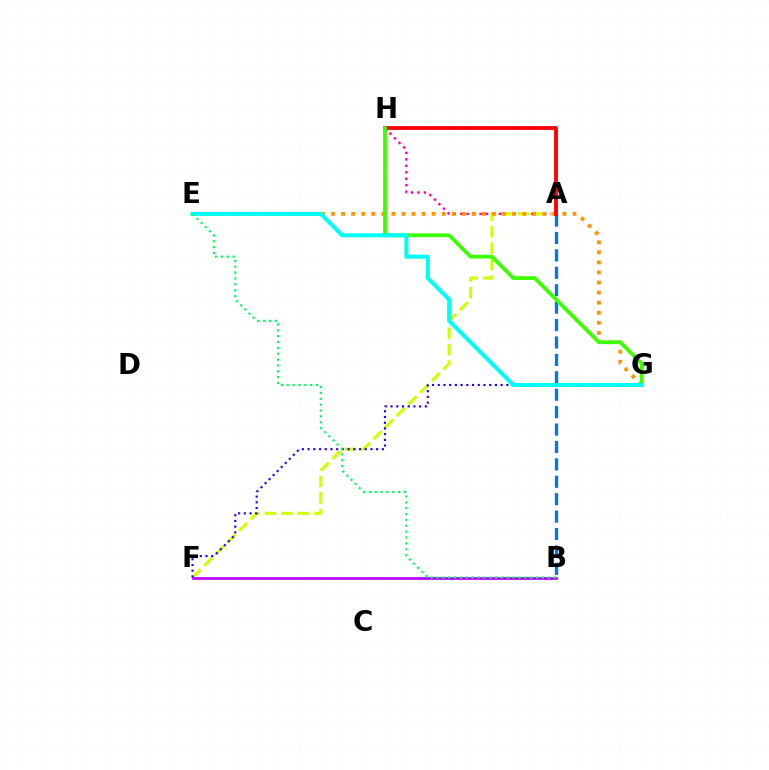{('A', 'H'): [{'color': '#ff00ac', 'line_style': 'dotted', 'thickness': 1.75}, {'color': '#ff0000', 'line_style': 'solid', 'thickness': 2.76}], ('A', 'F'): [{'color': '#d1ff00', 'line_style': 'dashed', 'thickness': 2.24}], ('E', 'G'): [{'color': '#ff9400', 'line_style': 'dotted', 'thickness': 2.73}, {'color': '#00fff6', 'line_style': 'solid', 'thickness': 2.91}], ('B', 'F'): [{'color': '#b900ff', 'line_style': 'solid', 'thickness': 1.96}], ('F', 'G'): [{'color': '#2500ff', 'line_style': 'dotted', 'thickness': 1.55}], ('A', 'B'): [{'color': '#0074ff', 'line_style': 'dashed', 'thickness': 2.37}], ('G', 'H'): [{'color': '#3dff00', 'line_style': 'solid', 'thickness': 2.72}], ('B', 'E'): [{'color': '#00ff5c', 'line_style': 'dotted', 'thickness': 1.59}]}